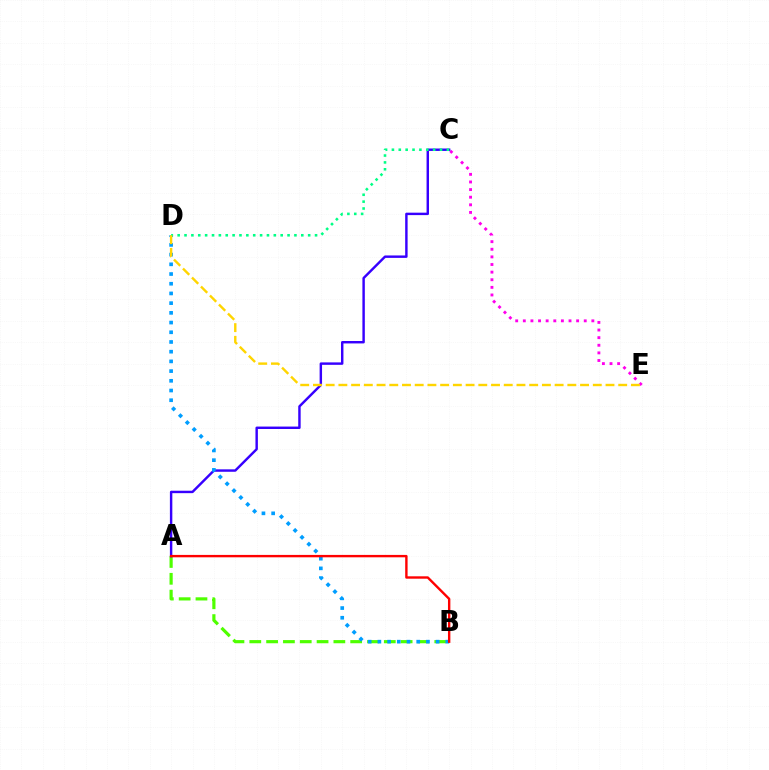{('C', 'E'): [{'color': '#ff00ed', 'line_style': 'dotted', 'thickness': 2.07}], ('A', 'B'): [{'color': '#4fff00', 'line_style': 'dashed', 'thickness': 2.28}, {'color': '#ff0000', 'line_style': 'solid', 'thickness': 1.72}], ('A', 'C'): [{'color': '#3700ff', 'line_style': 'solid', 'thickness': 1.75}], ('B', 'D'): [{'color': '#009eff', 'line_style': 'dotted', 'thickness': 2.64}], ('C', 'D'): [{'color': '#00ff86', 'line_style': 'dotted', 'thickness': 1.87}], ('D', 'E'): [{'color': '#ffd500', 'line_style': 'dashed', 'thickness': 1.73}]}